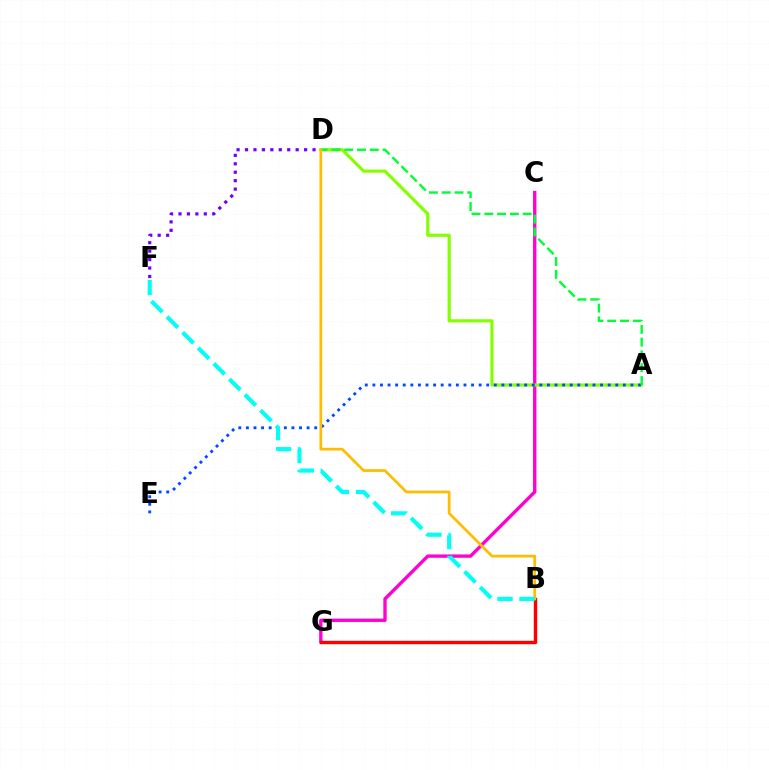{('C', 'G'): [{'color': '#ff00cf', 'line_style': 'solid', 'thickness': 2.41}], ('B', 'G'): [{'color': '#ff0000', 'line_style': 'solid', 'thickness': 2.45}], ('A', 'D'): [{'color': '#84ff00', 'line_style': 'solid', 'thickness': 2.28}, {'color': '#00ff39', 'line_style': 'dashed', 'thickness': 1.74}], ('A', 'E'): [{'color': '#004bff', 'line_style': 'dotted', 'thickness': 2.06}], ('B', 'D'): [{'color': '#ffbd00', 'line_style': 'solid', 'thickness': 1.96}], ('D', 'F'): [{'color': '#7200ff', 'line_style': 'dotted', 'thickness': 2.29}], ('B', 'F'): [{'color': '#00fff6', 'line_style': 'dashed', 'thickness': 2.99}]}